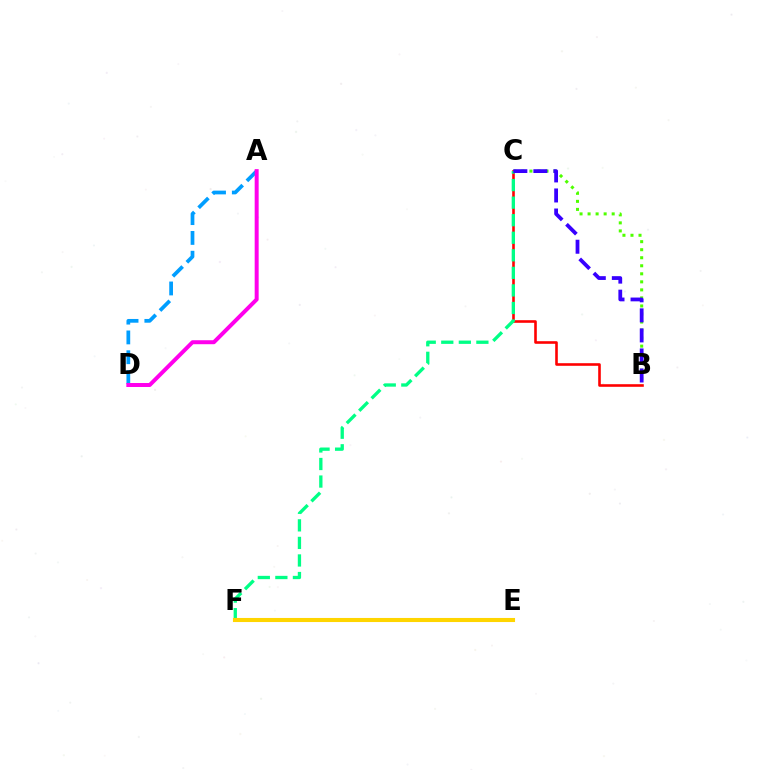{('B', 'C'): [{'color': '#4fff00', 'line_style': 'dotted', 'thickness': 2.18}, {'color': '#ff0000', 'line_style': 'solid', 'thickness': 1.87}, {'color': '#3700ff', 'line_style': 'dashed', 'thickness': 2.72}], ('A', 'D'): [{'color': '#009eff', 'line_style': 'dashed', 'thickness': 2.69}, {'color': '#ff00ed', 'line_style': 'solid', 'thickness': 2.87}], ('C', 'F'): [{'color': '#00ff86', 'line_style': 'dashed', 'thickness': 2.38}], ('E', 'F'): [{'color': '#ffd500', 'line_style': 'solid', 'thickness': 2.94}]}